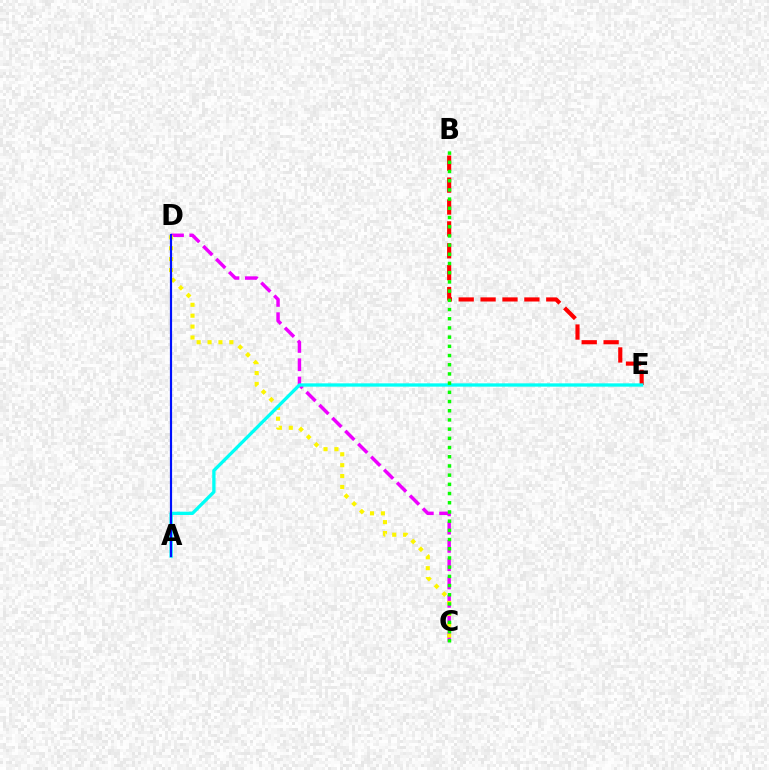{('C', 'D'): [{'color': '#ee00ff', 'line_style': 'dashed', 'thickness': 2.49}, {'color': '#fcf500', 'line_style': 'dotted', 'thickness': 2.96}], ('B', 'E'): [{'color': '#ff0000', 'line_style': 'dashed', 'thickness': 2.97}], ('A', 'E'): [{'color': '#00fff6', 'line_style': 'solid', 'thickness': 2.38}], ('B', 'C'): [{'color': '#08ff00', 'line_style': 'dotted', 'thickness': 2.5}], ('A', 'D'): [{'color': '#0010ff', 'line_style': 'solid', 'thickness': 1.58}]}